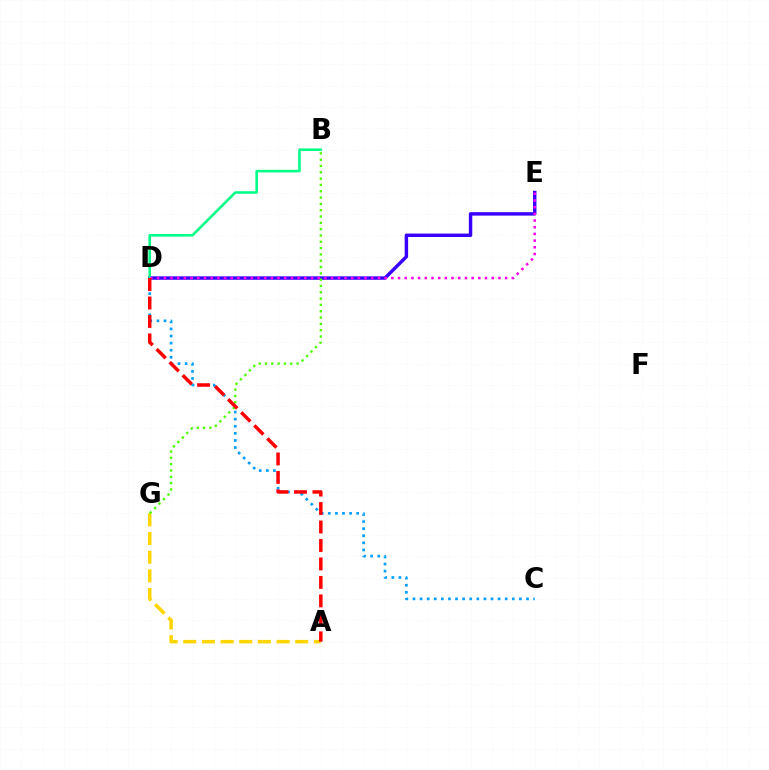{('A', 'G'): [{'color': '#ffd500', 'line_style': 'dashed', 'thickness': 2.54}], ('D', 'E'): [{'color': '#3700ff', 'line_style': 'solid', 'thickness': 2.47}, {'color': '#ff00ed', 'line_style': 'dotted', 'thickness': 1.82}], ('B', 'D'): [{'color': '#00ff86', 'line_style': 'solid', 'thickness': 1.87}], ('B', 'G'): [{'color': '#4fff00', 'line_style': 'dotted', 'thickness': 1.72}], ('C', 'D'): [{'color': '#009eff', 'line_style': 'dotted', 'thickness': 1.93}], ('A', 'D'): [{'color': '#ff0000', 'line_style': 'dashed', 'thickness': 2.51}]}